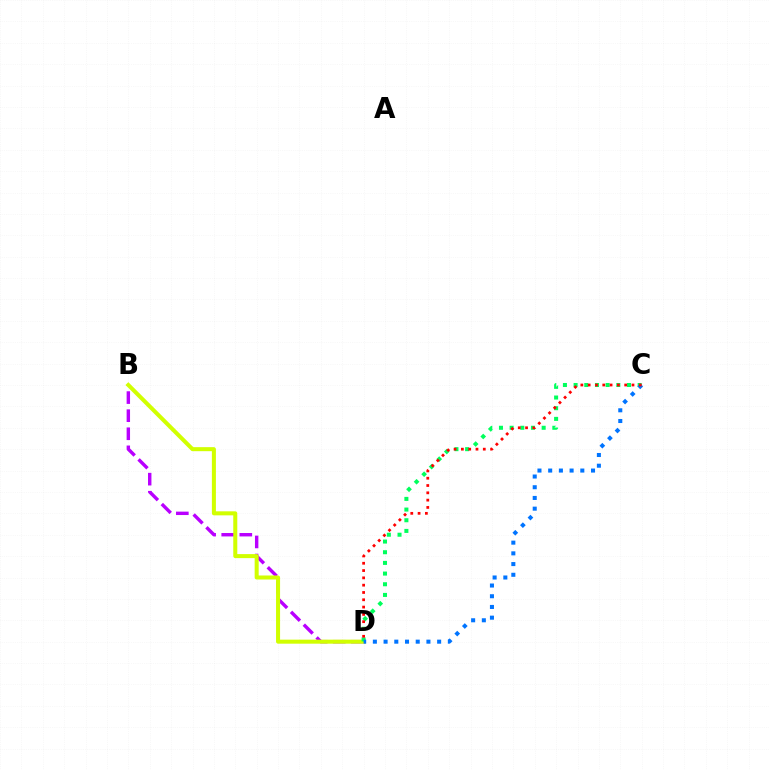{('B', 'D'): [{'color': '#b900ff', 'line_style': 'dashed', 'thickness': 2.46}, {'color': '#d1ff00', 'line_style': 'solid', 'thickness': 2.9}], ('C', 'D'): [{'color': '#00ff5c', 'line_style': 'dotted', 'thickness': 2.9}, {'color': '#0074ff', 'line_style': 'dotted', 'thickness': 2.91}, {'color': '#ff0000', 'line_style': 'dotted', 'thickness': 1.98}]}